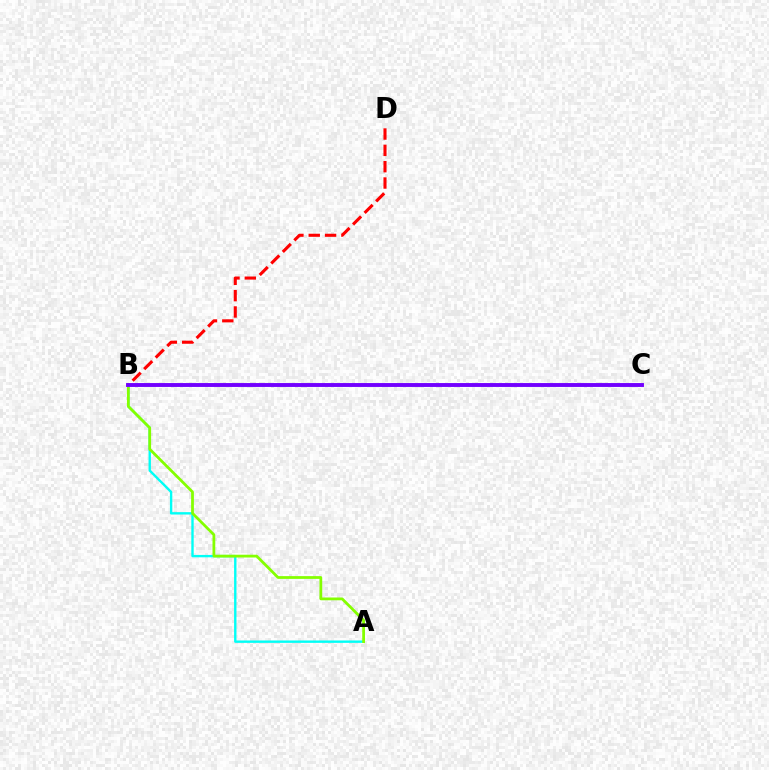{('A', 'B'): [{'color': '#00fff6', 'line_style': 'solid', 'thickness': 1.71}, {'color': '#84ff00', 'line_style': 'solid', 'thickness': 1.99}], ('B', 'D'): [{'color': '#ff0000', 'line_style': 'dashed', 'thickness': 2.22}], ('B', 'C'): [{'color': '#7200ff', 'line_style': 'solid', 'thickness': 2.8}]}